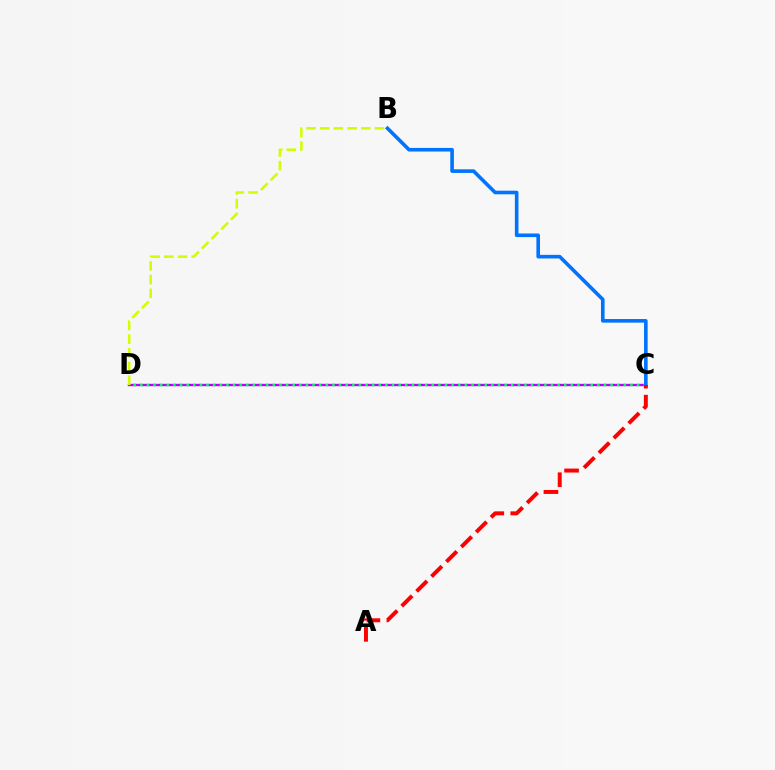{('C', 'D'): [{'color': '#b900ff', 'line_style': 'solid', 'thickness': 1.7}, {'color': '#00ff5c', 'line_style': 'dotted', 'thickness': 1.8}], ('B', 'C'): [{'color': '#0074ff', 'line_style': 'solid', 'thickness': 2.6}], ('A', 'C'): [{'color': '#ff0000', 'line_style': 'dashed', 'thickness': 2.85}], ('B', 'D'): [{'color': '#d1ff00', 'line_style': 'dashed', 'thickness': 1.86}]}